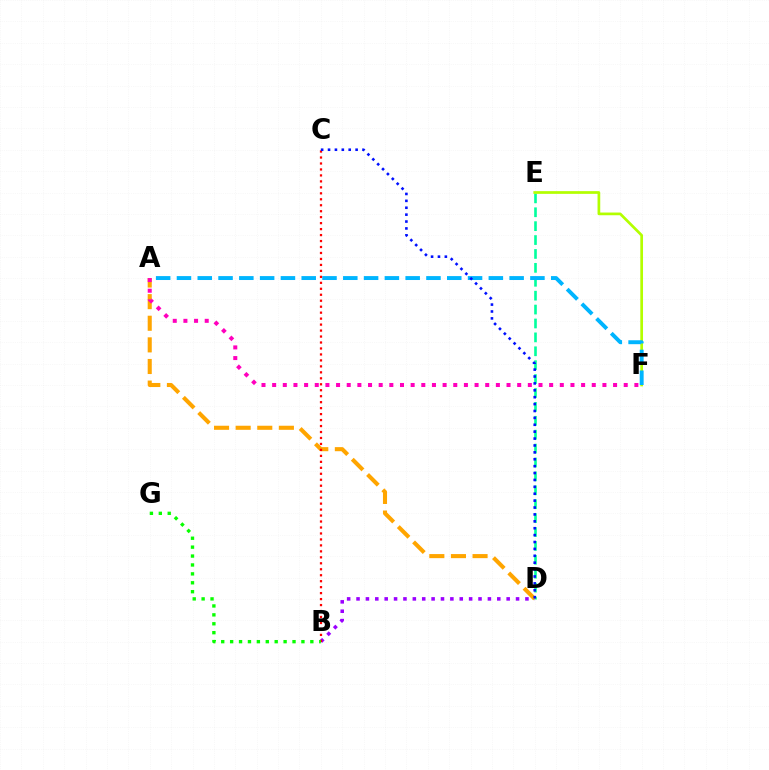{('D', 'E'): [{'color': '#00ff9d', 'line_style': 'dashed', 'thickness': 1.89}], ('E', 'F'): [{'color': '#b3ff00', 'line_style': 'solid', 'thickness': 1.95}], ('A', 'D'): [{'color': '#ffa500', 'line_style': 'dashed', 'thickness': 2.94}], ('A', 'F'): [{'color': '#ff00bd', 'line_style': 'dotted', 'thickness': 2.89}, {'color': '#00b5ff', 'line_style': 'dashed', 'thickness': 2.82}], ('B', 'D'): [{'color': '#9b00ff', 'line_style': 'dotted', 'thickness': 2.55}], ('B', 'C'): [{'color': '#ff0000', 'line_style': 'dotted', 'thickness': 1.62}], ('C', 'D'): [{'color': '#0010ff', 'line_style': 'dotted', 'thickness': 1.87}], ('B', 'G'): [{'color': '#08ff00', 'line_style': 'dotted', 'thickness': 2.42}]}